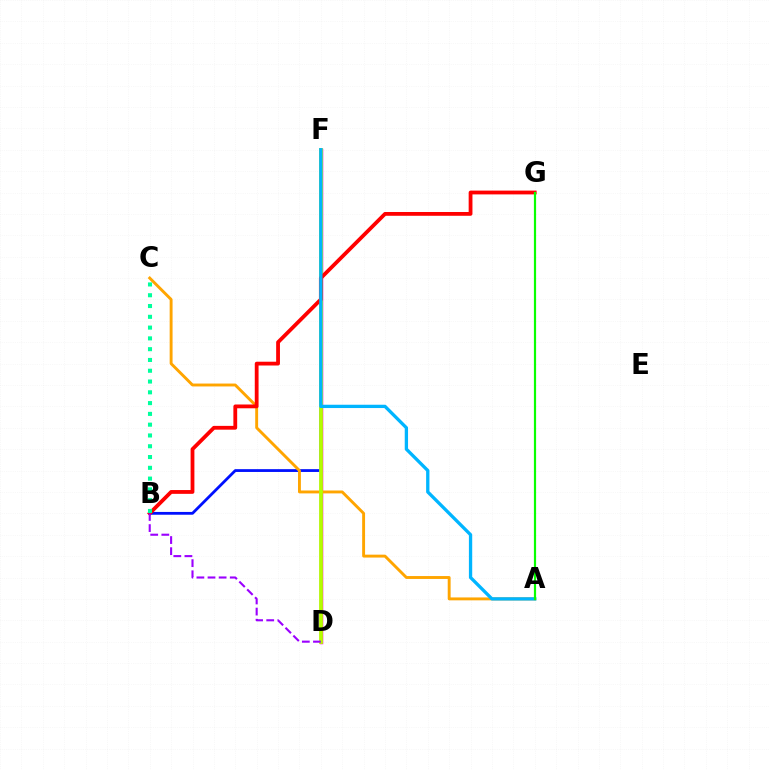{('B', 'F'): [{'color': '#0010ff', 'line_style': 'solid', 'thickness': 2.01}], ('D', 'F'): [{'color': '#ff00bd', 'line_style': 'solid', 'thickness': 2.52}, {'color': '#b3ff00', 'line_style': 'solid', 'thickness': 2.7}], ('A', 'C'): [{'color': '#ffa500', 'line_style': 'solid', 'thickness': 2.09}], ('B', 'G'): [{'color': '#ff0000', 'line_style': 'solid', 'thickness': 2.73}], ('B', 'C'): [{'color': '#00ff9d', 'line_style': 'dotted', 'thickness': 2.93}], ('A', 'F'): [{'color': '#00b5ff', 'line_style': 'solid', 'thickness': 2.38}], ('A', 'G'): [{'color': '#08ff00', 'line_style': 'solid', 'thickness': 1.58}], ('B', 'D'): [{'color': '#9b00ff', 'line_style': 'dashed', 'thickness': 1.51}]}